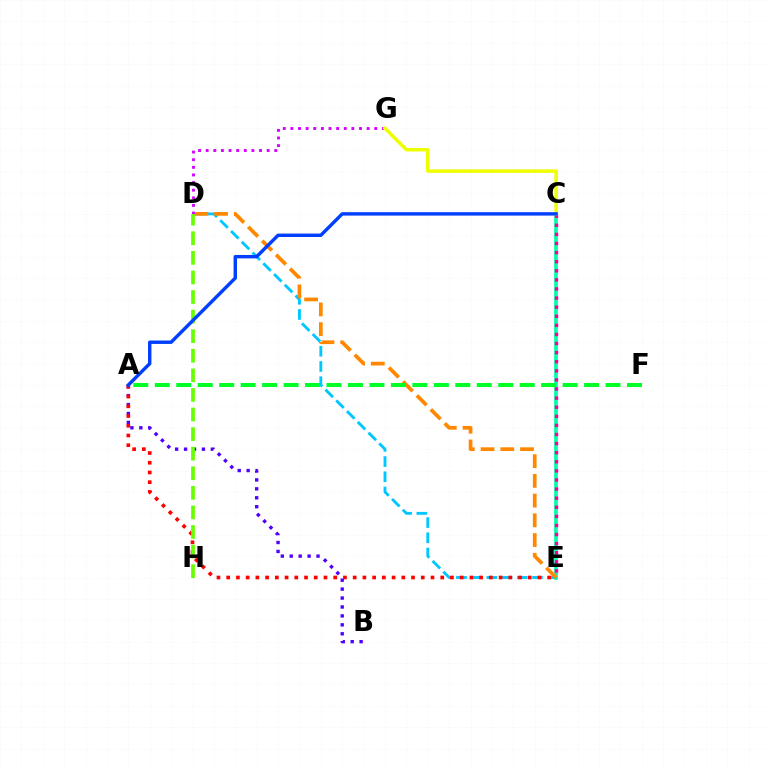{('D', 'E'): [{'color': '#00c7ff', 'line_style': 'dashed', 'thickness': 2.07}, {'color': '#ff8800', 'line_style': 'dashed', 'thickness': 2.68}], ('A', 'B'): [{'color': '#4f00ff', 'line_style': 'dotted', 'thickness': 2.43}], ('C', 'E'): [{'color': '#00ffaf', 'line_style': 'solid', 'thickness': 2.66}, {'color': '#ff00a0', 'line_style': 'dotted', 'thickness': 2.47}], ('A', 'E'): [{'color': '#ff0000', 'line_style': 'dotted', 'thickness': 2.64}], ('D', 'G'): [{'color': '#d600ff', 'line_style': 'dotted', 'thickness': 2.07}], ('D', 'H'): [{'color': '#66ff00', 'line_style': 'dashed', 'thickness': 2.66}], ('A', 'F'): [{'color': '#00ff27', 'line_style': 'dashed', 'thickness': 2.92}], ('C', 'G'): [{'color': '#eeff00', 'line_style': 'solid', 'thickness': 2.55}], ('A', 'C'): [{'color': '#003fff', 'line_style': 'solid', 'thickness': 2.46}]}